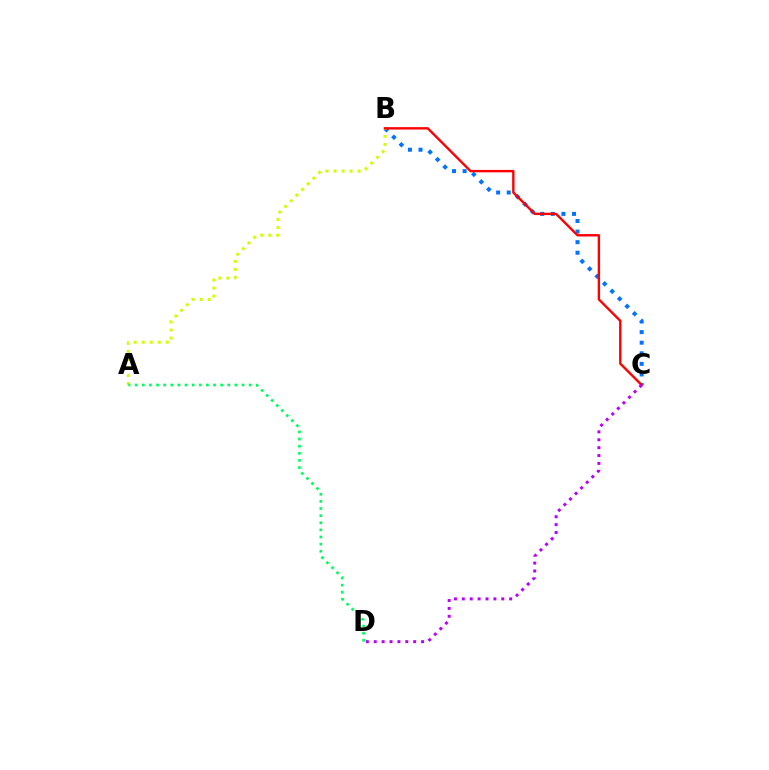{('B', 'C'): [{'color': '#0074ff', 'line_style': 'dotted', 'thickness': 2.88}, {'color': '#ff0000', 'line_style': 'solid', 'thickness': 1.72}], ('A', 'B'): [{'color': '#d1ff00', 'line_style': 'dotted', 'thickness': 2.18}], ('A', 'D'): [{'color': '#00ff5c', 'line_style': 'dotted', 'thickness': 1.93}], ('C', 'D'): [{'color': '#b900ff', 'line_style': 'dotted', 'thickness': 2.14}]}